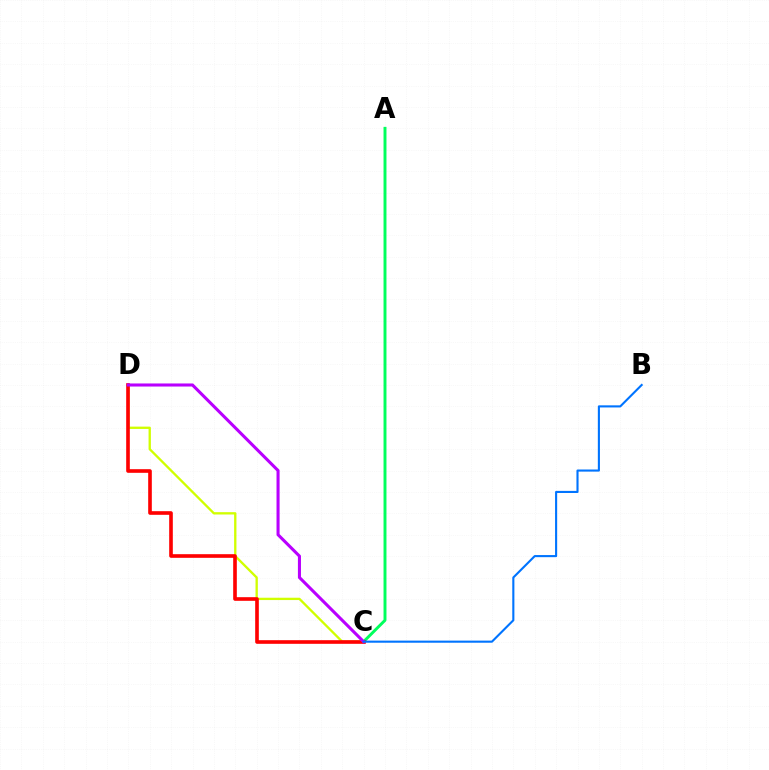{('C', 'D'): [{'color': '#d1ff00', 'line_style': 'solid', 'thickness': 1.68}, {'color': '#ff0000', 'line_style': 'solid', 'thickness': 2.61}, {'color': '#b900ff', 'line_style': 'solid', 'thickness': 2.21}], ('A', 'C'): [{'color': '#00ff5c', 'line_style': 'solid', 'thickness': 2.11}], ('B', 'C'): [{'color': '#0074ff', 'line_style': 'solid', 'thickness': 1.52}]}